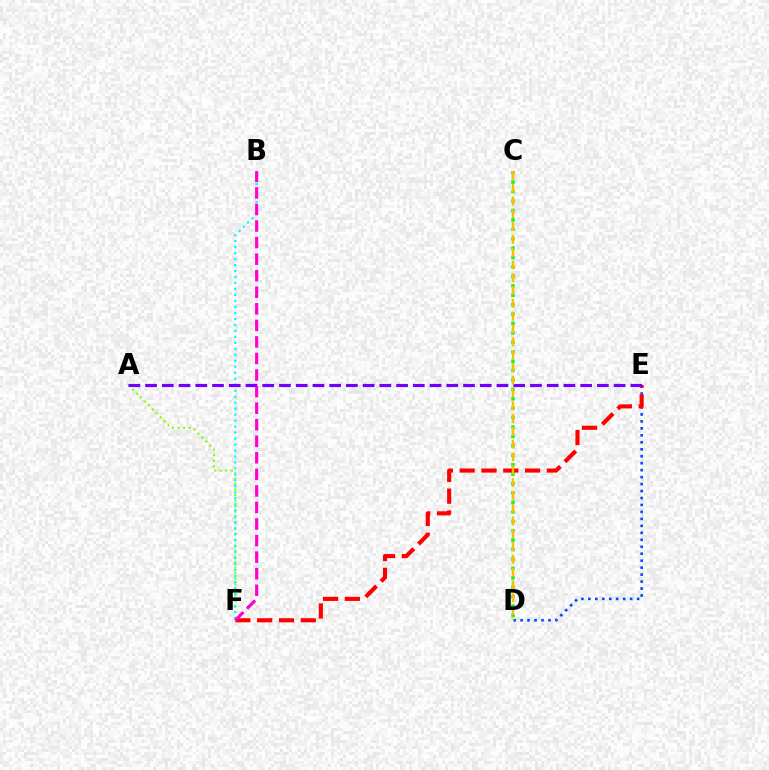{('C', 'D'): [{'color': '#00ff39', 'line_style': 'dotted', 'thickness': 2.56}, {'color': '#ffbd00', 'line_style': 'dashed', 'thickness': 1.74}], ('D', 'E'): [{'color': '#004bff', 'line_style': 'dotted', 'thickness': 1.89}], ('A', 'F'): [{'color': '#84ff00', 'line_style': 'dotted', 'thickness': 1.52}], ('B', 'F'): [{'color': '#00fff6', 'line_style': 'dotted', 'thickness': 1.63}, {'color': '#ff00cf', 'line_style': 'dashed', 'thickness': 2.25}], ('E', 'F'): [{'color': '#ff0000', 'line_style': 'dashed', 'thickness': 2.96}], ('A', 'E'): [{'color': '#7200ff', 'line_style': 'dashed', 'thickness': 2.27}]}